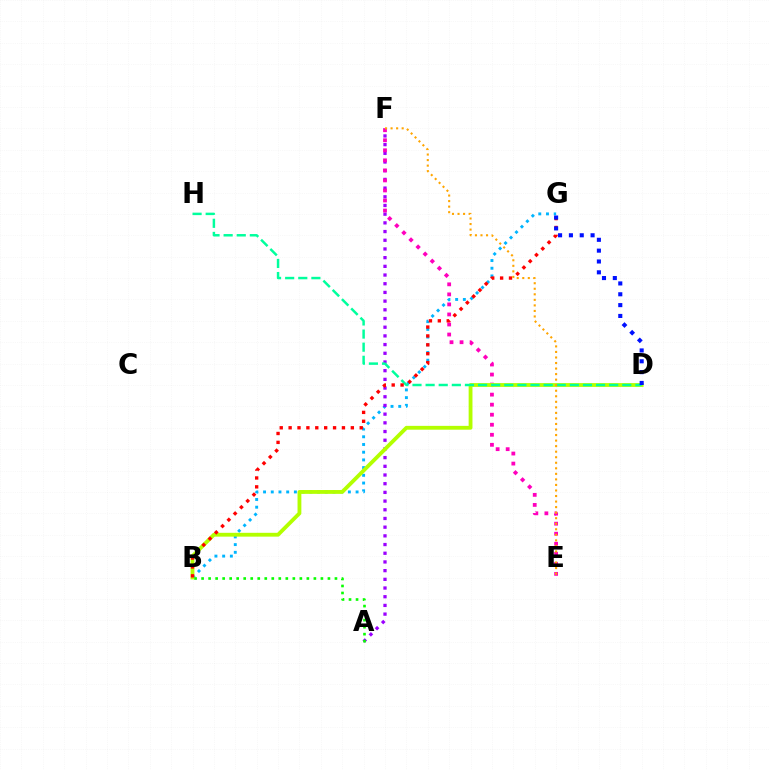{('B', 'G'): [{'color': '#00b5ff', 'line_style': 'dotted', 'thickness': 2.1}, {'color': '#ff0000', 'line_style': 'dotted', 'thickness': 2.42}], ('A', 'F'): [{'color': '#9b00ff', 'line_style': 'dotted', 'thickness': 2.36}], ('E', 'F'): [{'color': '#ff00bd', 'line_style': 'dotted', 'thickness': 2.73}, {'color': '#ffa500', 'line_style': 'dotted', 'thickness': 1.51}], ('B', 'D'): [{'color': '#b3ff00', 'line_style': 'solid', 'thickness': 2.75}], ('D', 'H'): [{'color': '#00ff9d', 'line_style': 'dashed', 'thickness': 1.78}], ('A', 'B'): [{'color': '#08ff00', 'line_style': 'dotted', 'thickness': 1.91}], ('D', 'G'): [{'color': '#0010ff', 'line_style': 'dotted', 'thickness': 2.94}]}